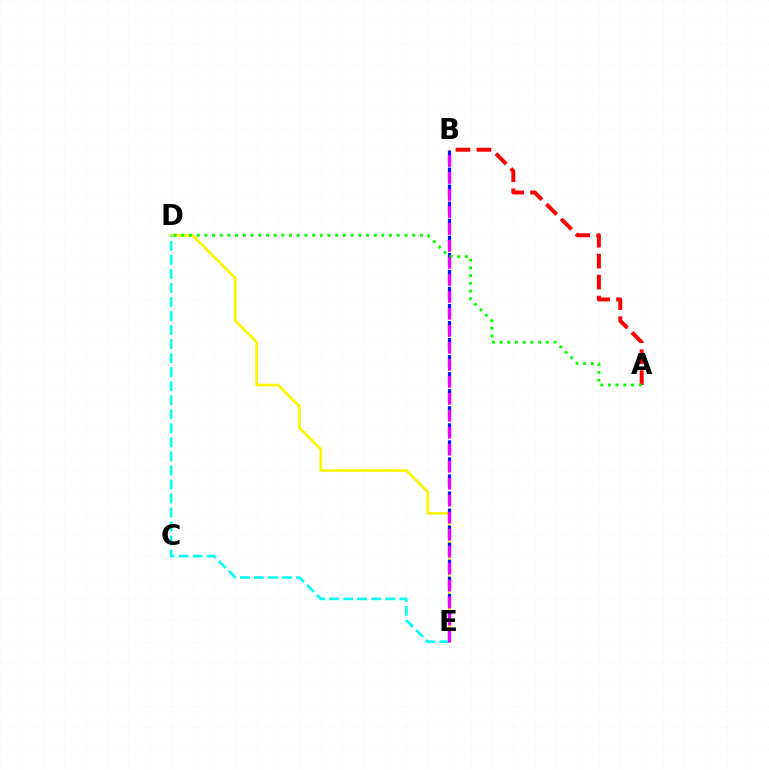{('D', 'E'): [{'color': '#fcf500', 'line_style': 'solid', 'thickness': 1.95}, {'color': '#00fff6', 'line_style': 'dashed', 'thickness': 1.91}], ('B', 'E'): [{'color': '#0010ff', 'line_style': 'dashed', 'thickness': 2.32}, {'color': '#ee00ff', 'line_style': 'dashed', 'thickness': 2.31}], ('A', 'B'): [{'color': '#ff0000', 'line_style': 'dashed', 'thickness': 2.85}], ('A', 'D'): [{'color': '#08ff00', 'line_style': 'dotted', 'thickness': 2.09}]}